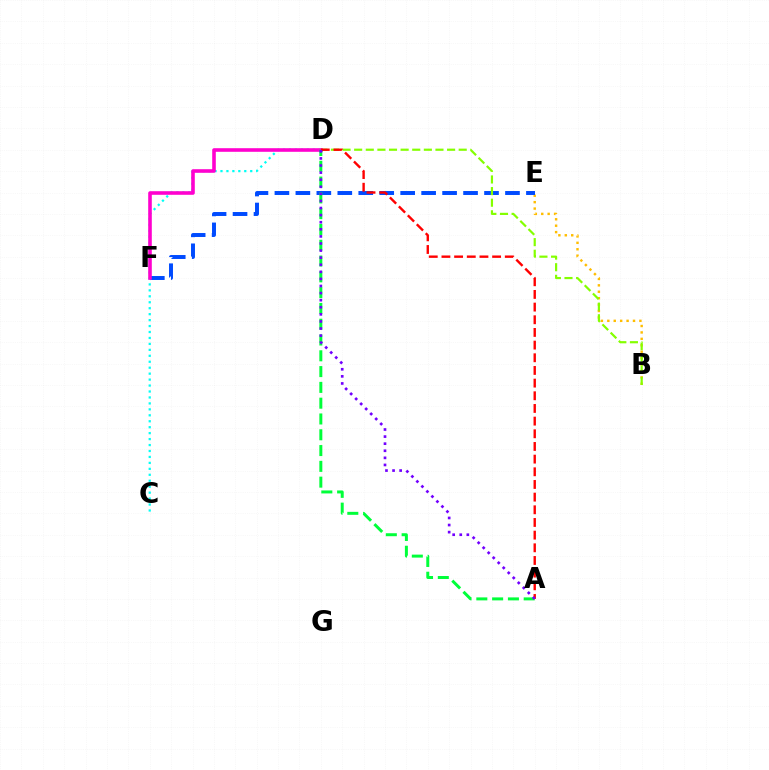{('B', 'E'): [{'color': '#ffbd00', 'line_style': 'dotted', 'thickness': 1.74}], ('E', 'F'): [{'color': '#004bff', 'line_style': 'dashed', 'thickness': 2.85}], ('B', 'D'): [{'color': '#84ff00', 'line_style': 'dashed', 'thickness': 1.58}], ('C', 'D'): [{'color': '#00fff6', 'line_style': 'dotted', 'thickness': 1.62}], ('D', 'F'): [{'color': '#ff00cf', 'line_style': 'solid', 'thickness': 2.59}], ('A', 'D'): [{'color': '#00ff39', 'line_style': 'dashed', 'thickness': 2.15}, {'color': '#ff0000', 'line_style': 'dashed', 'thickness': 1.72}, {'color': '#7200ff', 'line_style': 'dotted', 'thickness': 1.93}]}